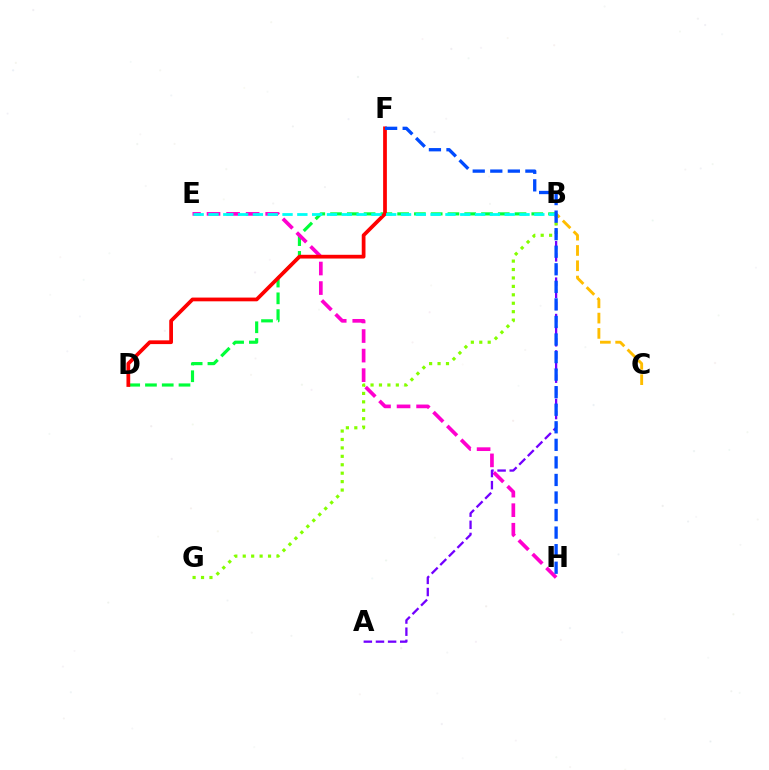{('B', 'C'): [{'color': '#ffbd00', 'line_style': 'dashed', 'thickness': 2.08}], ('B', 'D'): [{'color': '#00ff39', 'line_style': 'dashed', 'thickness': 2.28}], ('E', 'H'): [{'color': '#ff00cf', 'line_style': 'dashed', 'thickness': 2.66}], ('A', 'B'): [{'color': '#7200ff', 'line_style': 'dashed', 'thickness': 1.65}], ('B', 'G'): [{'color': '#84ff00', 'line_style': 'dotted', 'thickness': 2.29}], ('D', 'F'): [{'color': '#ff0000', 'line_style': 'solid', 'thickness': 2.69}], ('B', 'E'): [{'color': '#00fff6', 'line_style': 'dashed', 'thickness': 2.01}], ('F', 'H'): [{'color': '#004bff', 'line_style': 'dashed', 'thickness': 2.38}]}